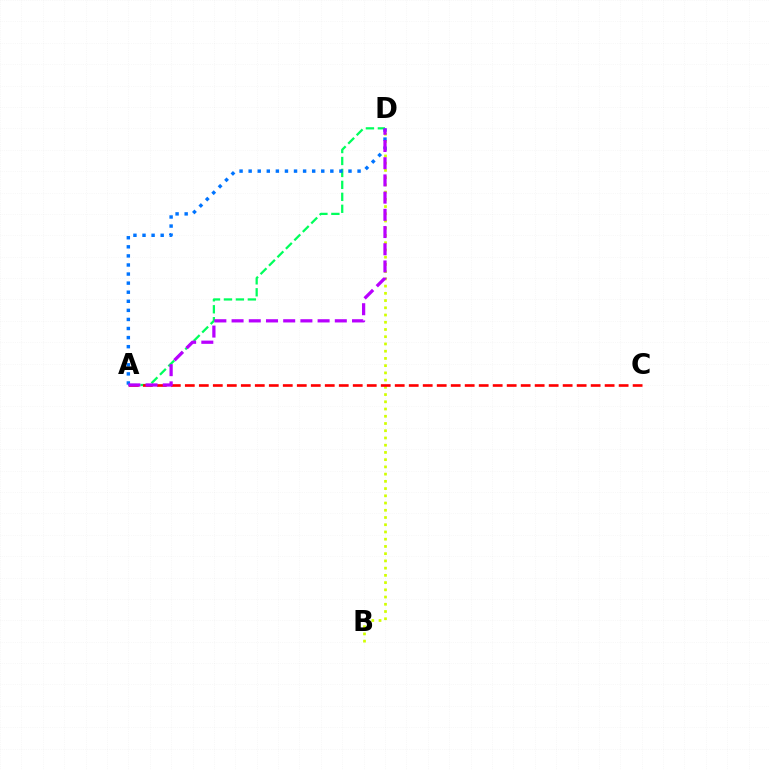{('B', 'D'): [{'color': '#d1ff00', 'line_style': 'dotted', 'thickness': 1.96}], ('A', 'D'): [{'color': '#00ff5c', 'line_style': 'dashed', 'thickness': 1.62}, {'color': '#0074ff', 'line_style': 'dotted', 'thickness': 2.47}, {'color': '#b900ff', 'line_style': 'dashed', 'thickness': 2.34}], ('A', 'C'): [{'color': '#ff0000', 'line_style': 'dashed', 'thickness': 1.9}]}